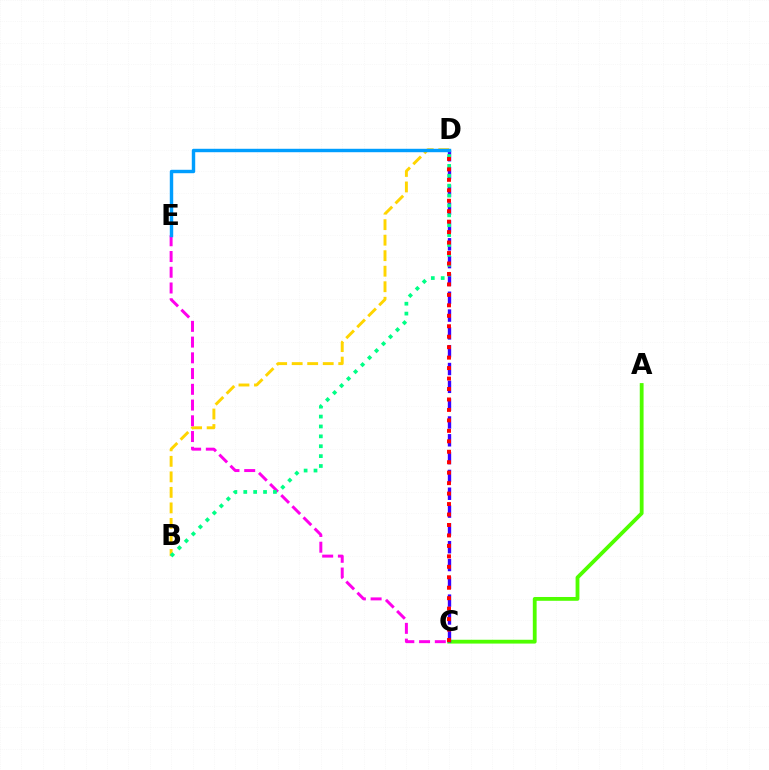{('B', 'D'): [{'color': '#ffd500', 'line_style': 'dashed', 'thickness': 2.11}, {'color': '#00ff86', 'line_style': 'dotted', 'thickness': 2.69}], ('A', 'C'): [{'color': '#4fff00', 'line_style': 'solid', 'thickness': 2.74}], ('C', 'E'): [{'color': '#ff00ed', 'line_style': 'dashed', 'thickness': 2.14}], ('C', 'D'): [{'color': '#3700ff', 'line_style': 'dashed', 'thickness': 2.42}, {'color': '#ff0000', 'line_style': 'dotted', 'thickness': 2.84}], ('D', 'E'): [{'color': '#009eff', 'line_style': 'solid', 'thickness': 2.46}]}